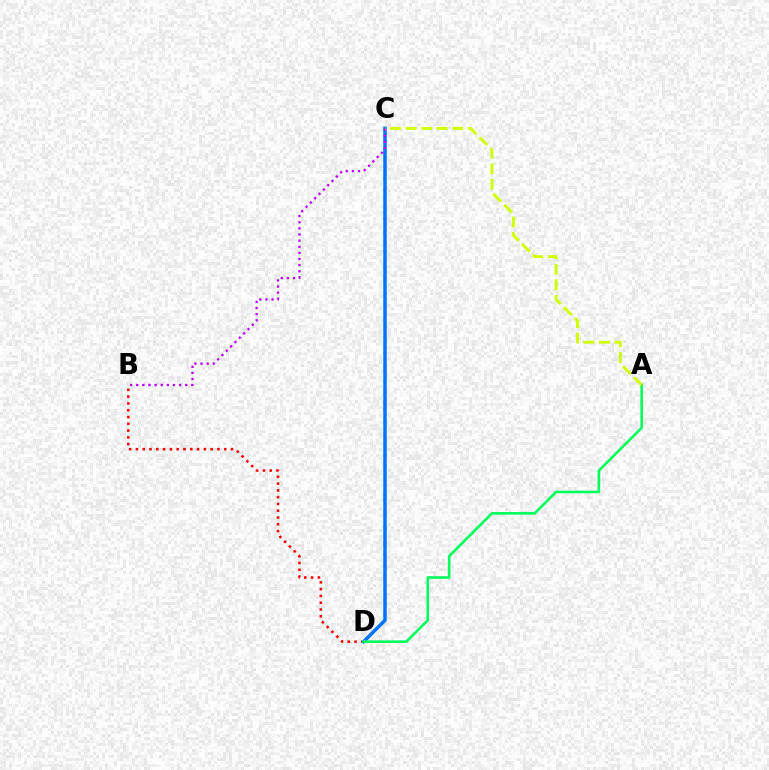{('B', 'D'): [{'color': '#ff0000', 'line_style': 'dotted', 'thickness': 1.85}], ('C', 'D'): [{'color': '#0074ff', 'line_style': 'solid', 'thickness': 2.52}], ('A', 'D'): [{'color': '#00ff5c', 'line_style': 'solid', 'thickness': 1.87}], ('B', 'C'): [{'color': '#b900ff', 'line_style': 'dotted', 'thickness': 1.66}], ('A', 'C'): [{'color': '#d1ff00', 'line_style': 'dashed', 'thickness': 2.11}]}